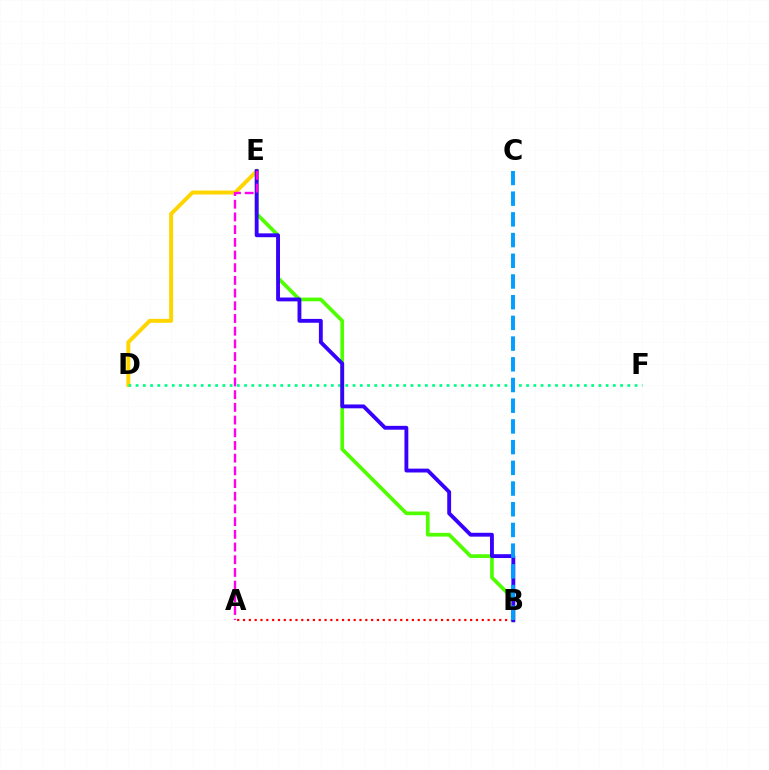{('A', 'B'): [{'color': '#ff0000', 'line_style': 'dotted', 'thickness': 1.58}], ('D', 'E'): [{'color': '#ffd500', 'line_style': 'solid', 'thickness': 2.84}], ('D', 'F'): [{'color': '#00ff86', 'line_style': 'dotted', 'thickness': 1.96}], ('B', 'E'): [{'color': '#4fff00', 'line_style': 'solid', 'thickness': 2.67}, {'color': '#3700ff', 'line_style': 'solid', 'thickness': 2.77}], ('A', 'E'): [{'color': '#ff00ed', 'line_style': 'dashed', 'thickness': 1.72}], ('B', 'C'): [{'color': '#009eff', 'line_style': 'dashed', 'thickness': 2.81}]}